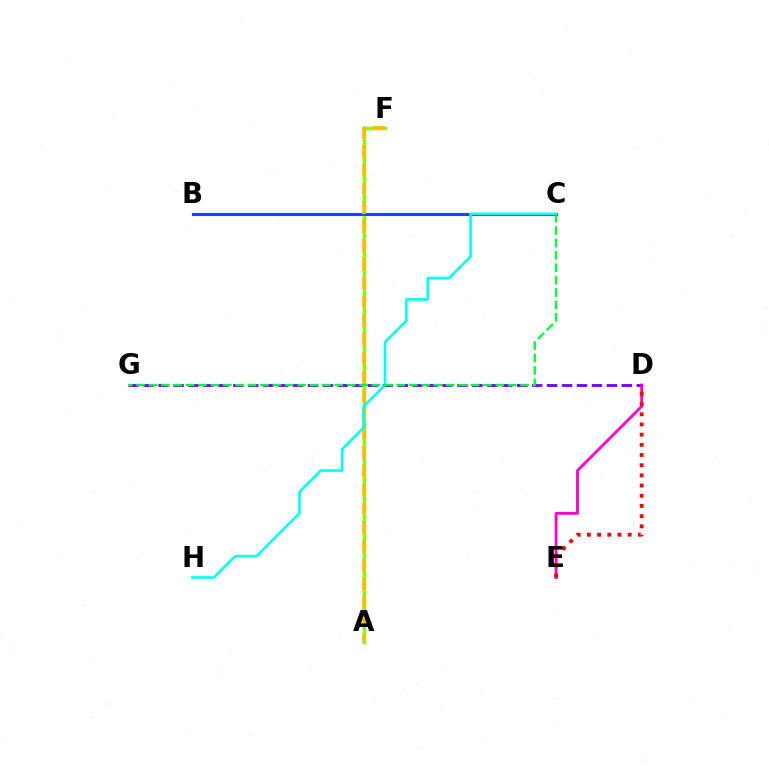{('D', 'G'): [{'color': '#7200ff', 'line_style': 'dashed', 'thickness': 2.03}], ('A', 'F'): [{'color': '#84ff00', 'line_style': 'solid', 'thickness': 2.51}, {'color': '#ffbd00', 'line_style': 'dashed', 'thickness': 2.56}], ('D', 'E'): [{'color': '#ff00cf', 'line_style': 'solid', 'thickness': 2.05}, {'color': '#ff0000', 'line_style': 'dotted', 'thickness': 2.77}], ('B', 'C'): [{'color': '#004bff', 'line_style': 'solid', 'thickness': 2.24}], ('C', 'H'): [{'color': '#00fff6', 'line_style': 'solid', 'thickness': 1.88}], ('C', 'G'): [{'color': '#00ff39', 'line_style': 'dashed', 'thickness': 1.68}]}